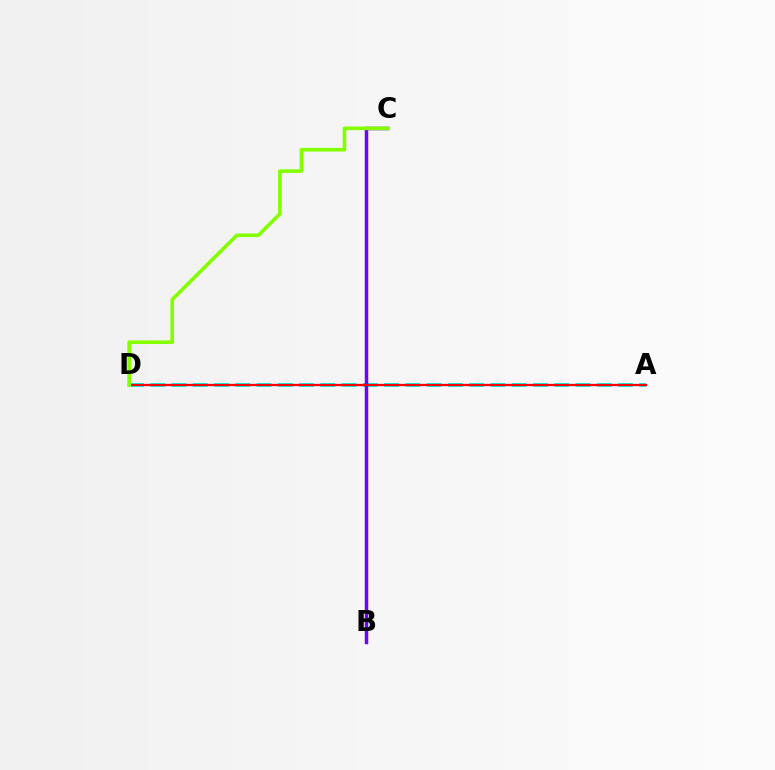{('A', 'D'): [{'color': '#00fff6', 'line_style': 'dashed', 'thickness': 2.89}, {'color': '#ff0000', 'line_style': 'solid', 'thickness': 1.66}], ('B', 'C'): [{'color': '#7200ff', 'line_style': 'solid', 'thickness': 2.51}], ('C', 'D'): [{'color': '#84ff00', 'line_style': 'solid', 'thickness': 2.61}]}